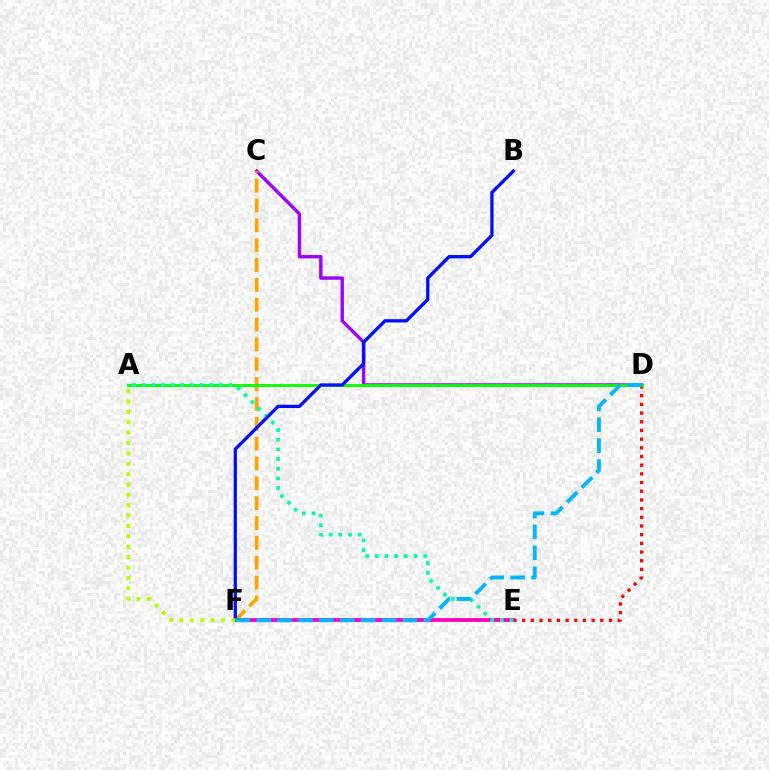{('C', 'D'): [{'color': '#9b00ff', 'line_style': 'solid', 'thickness': 2.45}], ('C', 'F'): [{'color': '#ffa500', 'line_style': 'dashed', 'thickness': 2.7}], ('D', 'E'): [{'color': '#ff0000', 'line_style': 'dotted', 'thickness': 2.36}], ('E', 'F'): [{'color': '#ff00bd', 'line_style': 'solid', 'thickness': 2.7}], ('A', 'D'): [{'color': '#08ff00', 'line_style': 'solid', 'thickness': 2.05}], ('A', 'E'): [{'color': '#00ff9d', 'line_style': 'dotted', 'thickness': 2.62}], ('B', 'F'): [{'color': '#0010ff', 'line_style': 'solid', 'thickness': 2.39}], ('D', 'F'): [{'color': '#00b5ff', 'line_style': 'dashed', 'thickness': 2.84}], ('A', 'F'): [{'color': '#b3ff00', 'line_style': 'dotted', 'thickness': 2.82}]}